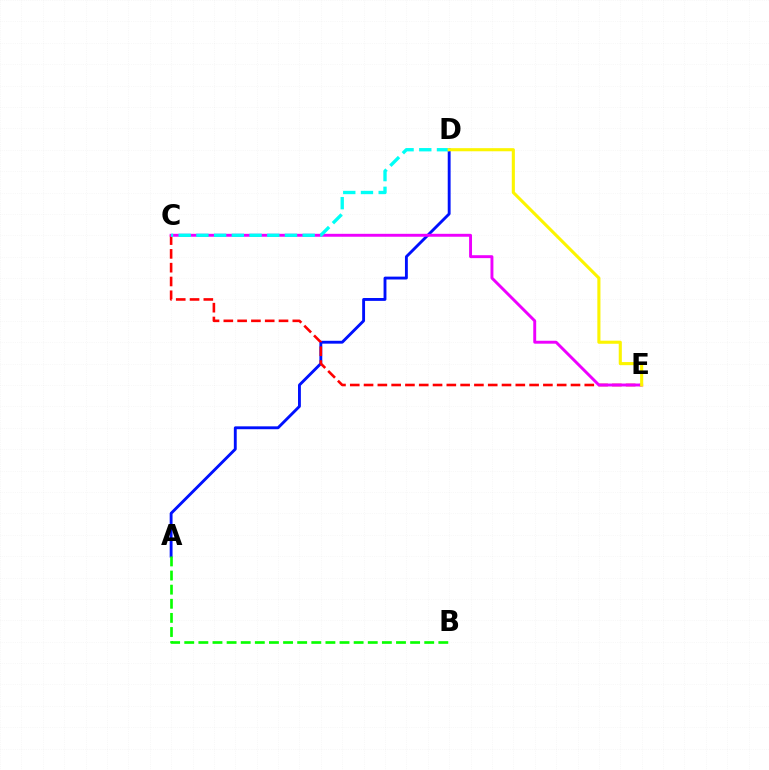{('A', 'D'): [{'color': '#0010ff', 'line_style': 'solid', 'thickness': 2.07}], ('C', 'E'): [{'color': '#ff0000', 'line_style': 'dashed', 'thickness': 1.87}, {'color': '#ee00ff', 'line_style': 'solid', 'thickness': 2.1}], ('A', 'B'): [{'color': '#08ff00', 'line_style': 'dashed', 'thickness': 1.92}], ('C', 'D'): [{'color': '#00fff6', 'line_style': 'dashed', 'thickness': 2.41}], ('D', 'E'): [{'color': '#fcf500', 'line_style': 'solid', 'thickness': 2.23}]}